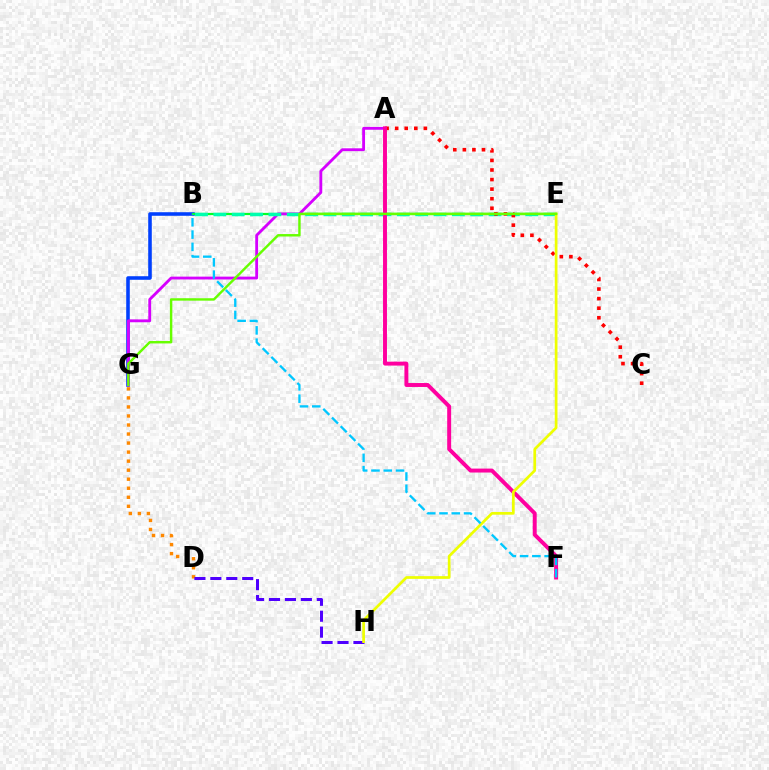{('D', 'G'): [{'color': '#ff8800', 'line_style': 'dotted', 'thickness': 2.45}], ('B', 'G'): [{'color': '#003fff', 'line_style': 'solid', 'thickness': 2.57}], ('D', 'H'): [{'color': '#4f00ff', 'line_style': 'dashed', 'thickness': 2.16}], ('B', 'E'): [{'color': '#00ff27', 'line_style': 'solid', 'thickness': 1.6}, {'color': '#00ffaf', 'line_style': 'dashed', 'thickness': 2.49}], ('A', 'G'): [{'color': '#d600ff', 'line_style': 'solid', 'thickness': 2.05}], ('A', 'C'): [{'color': '#ff0000', 'line_style': 'dotted', 'thickness': 2.6}], ('A', 'F'): [{'color': '#ff00a0', 'line_style': 'solid', 'thickness': 2.84}], ('E', 'H'): [{'color': '#eeff00', 'line_style': 'solid', 'thickness': 1.96}], ('B', 'F'): [{'color': '#00c7ff', 'line_style': 'dashed', 'thickness': 1.67}], ('E', 'G'): [{'color': '#66ff00', 'line_style': 'solid', 'thickness': 1.75}]}